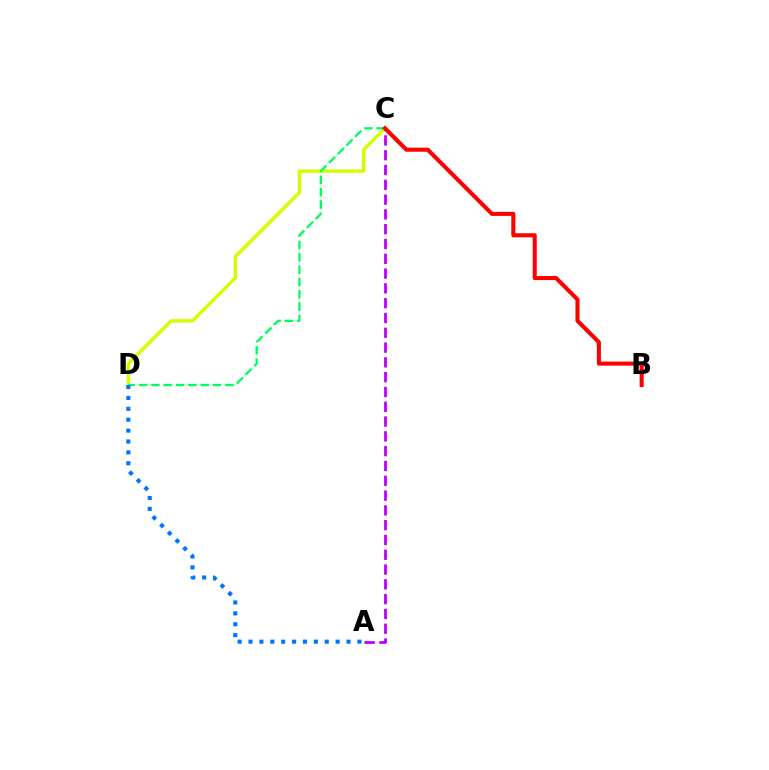{('C', 'D'): [{'color': '#d1ff00', 'line_style': 'solid', 'thickness': 2.47}, {'color': '#00ff5c', 'line_style': 'dashed', 'thickness': 1.68}], ('A', 'C'): [{'color': '#b900ff', 'line_style': 'dashed', 'thickness': 2.01}], ('B', 'C'): [{'color': '#ff0000', 'line_style': 'solid', 'thickness': 2.93}], ('A', 'D'): [{'color': '#0074ff', 'line_style': 'dotted', 'thickness': 2.96}]}